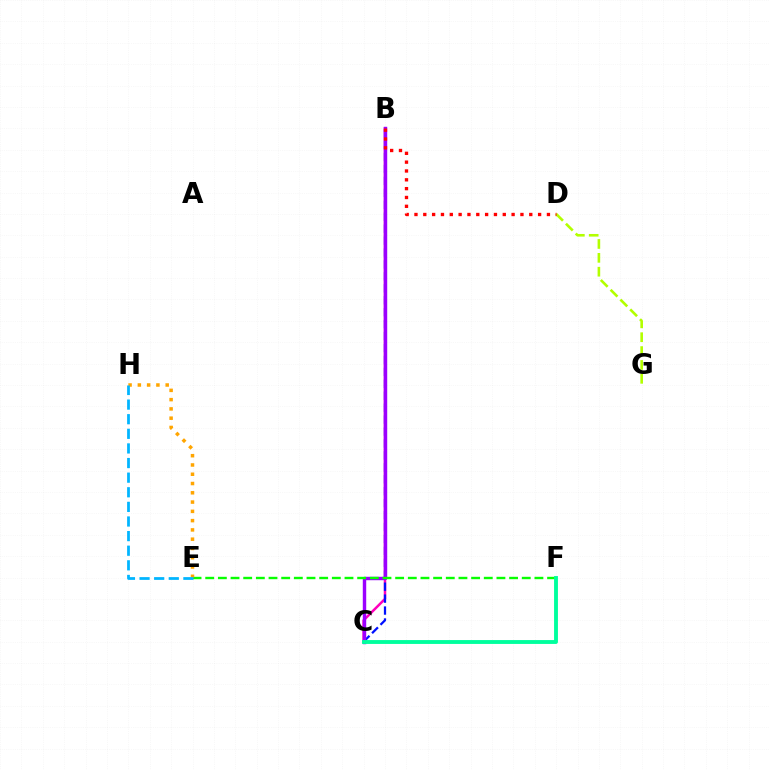{('B', 'C'): [{'color': '#ff00bd', 'line_style': 'solid', 'thickness': 1.8}, {'color': '#0010ff', 'line_style': 'dashed', 'thickness': 1.62}, {'color': '#9b00ff', 'line_style': 'solid', 'thickness': 2.46}], ('D', 'G'): [{'color': '#b3ff00', 'line_style': 'dashed', 'thickness': 1.88}], ('E', 'F'): [{'color': '#08ff00', 'line_style': 'dashed', 'thickness': 1.72}], ('E', 'H'): [{'color': '#ffa500', 'line_style': 'dotted', 'thickness': 2.52}, {'color': '#00b5ff', 'line_style': 'dashed', 'thickness': 1.99}], ('C', 'F'): [{'color': '#00ff9d', 'line_style': 'solid', 'thickness': 2.78}], ('B', 'D'): [{'color': '#ff0000', 'line_style': 'dotted', 'thickness': 2.4}]}